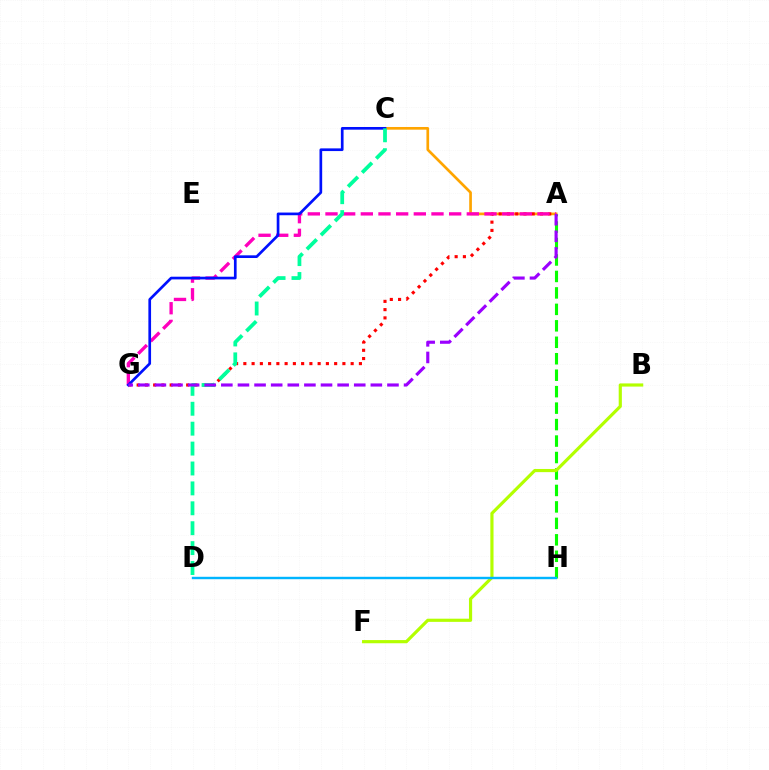{('A', 'C'): [{'color': '#ffa500', 'line_style': 'solid', 'thickness': 1.94}], ('A', 'H'): [{'color': '#08ff00', 'line_style': 'dashed', 'thickness': 2.24}], ('B', 'F'): [{'color': '#b3ff00', 'line_style': 'solid', 'thickness': 2.28}], ('A', 'G'): [{'color': '#ff0000', 'line_style': 'dotted', 'thickness': 2.24}, {'color': '#ff00bd', 'line_style': 'dashed', 'thickness': 2.4}, {'color': '#9b00ff', 'line_style': 'dashed', 'thickness': 2.26}], ('C', 'G'): [{'color': '#0010ff', 'line_style': 'solid', 'thickness': 1.94}], ('C', 'D'): [{'color': '#00ff9d', 'line_style': 'dashed', 'thickness': 2.7}], ('D', 'H'): [{'color': '#00b5ff', 'line_style': 'solid', 'thickness': 1.74}]}